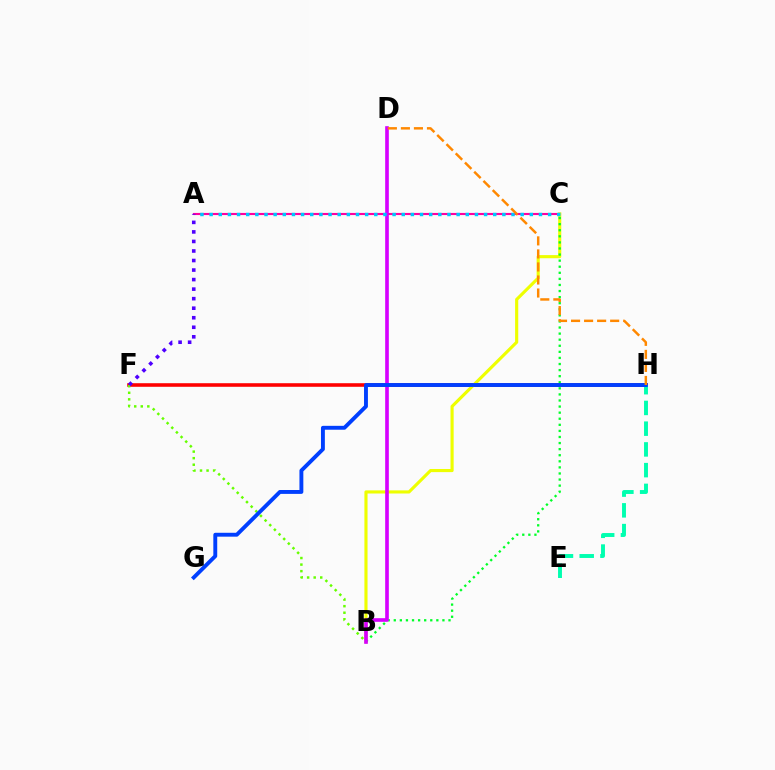{('F', 'H'): [{'color': '#ff0000', 'line_style': 'solid', 'thickness': 2.57}], ('E', 'H'): [{'color': '#00ffaf', 'line_style': 'dashed', 'thickness': 2.82}], ('A', 'C'): [{'color': '#ff00a0', 'line_style': 'solid', 'thickness': 1.52}, {'color': '#00c7ff', 'line_style': 'dotted', 'thickness': 2.49}], ('B', 'C'): [{'color': '#eeff00', 'line_style': 'solid', 'thickness': 2.25}, {'color': '#00ff27', 'line_style': 'dotted', 'thickness': 1.65}], ('B', 'F'): [{'color': '#66ff00', 'line_style': 'dotted', 'thickness': 1.78}], ('B', 'D'): [{'color': '#d600ff', 'line_style': 'solid', 'thickness': 2.62}], ('A', 'F'): [{'color': '#4f00ff', 'line_style': 'dotted', 'thickness': 2.59}], ('G', 'H'): [{'color': '#003fff', 'line_style': 'solid', 'thickness': 2.8}], ('D', 'H'): [{'color': '#ff8800', 'line_style': 'dashed', 'thickness': 1.77}]}